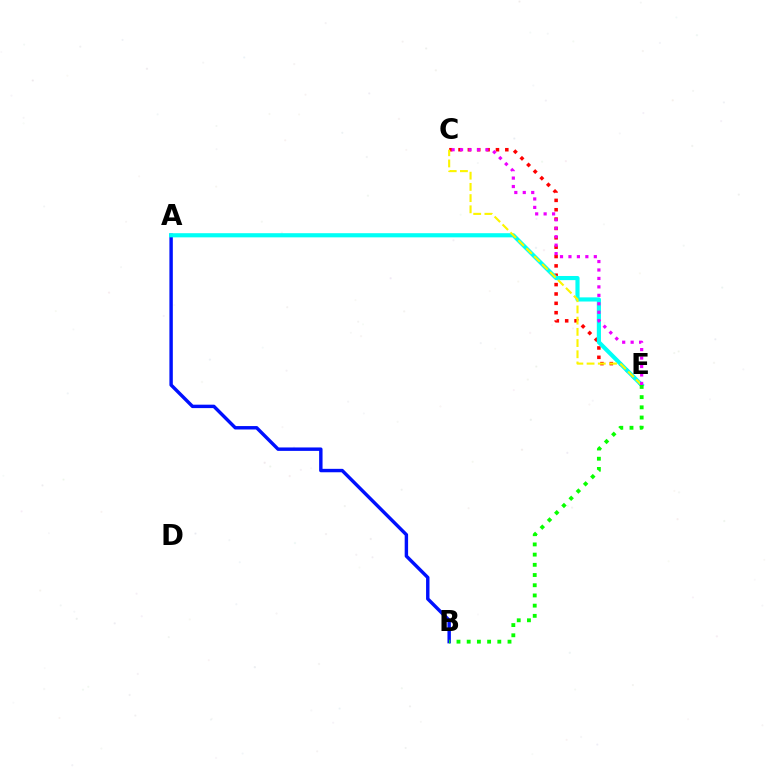{('A', 'B'): [{'color': '#0010ff', 'line_style': 'solid', 'thickness': 2.46}], ('C', 'E'): [{'color': '#ff0000', 'line_style': 'dotted', 'thickness': 2.54}, {'color': '#fcf500', 'line_style': 'dashed', 'thickness': 1.52}, {'color': '#ee00ff', 'line_style': 'dotted', 'thickness': 2.3}], ('A', 'E'): [{'color': '#00fff6', 'line_style': 'solid', 'thickness': 2.98}], ('B', 'E'): [{'color': '#08ff00', 'line_style': 'dotted', 'thickness': 2.77}]}